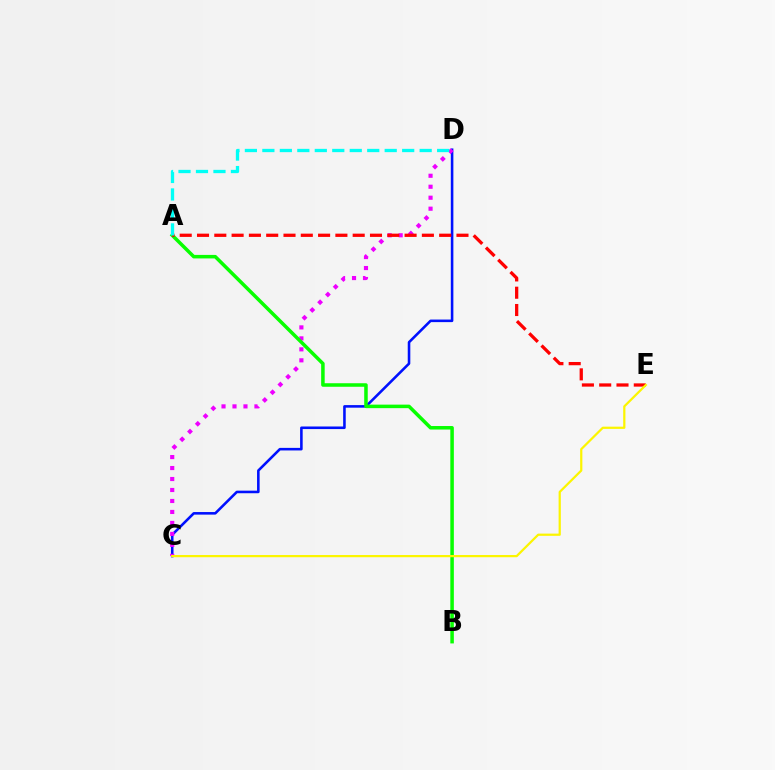{('C', 'D'): [{'color': '#0010ff', 'line_style': 'solid', 'thickness': 1.86}, {'color': '#ee00ff', 'line_style': 'dotted', 'thickness': 2.98}], ('A', 'B'): [{'color': '#08ff00', 'line_style': 'solid', 'thickness': 2.53}], ('A', 'E'): [{'color': '#ff0000', 'line_style': 'dashed', 'thickness': 2.35}], ('A', 'D'): [{'color': '#00fff6', 'line_style': 'dashed', 'thickness': 2.37}], ('C', 'E'): [{'color': '#fcf500', 'line_style': 'solid', 'thickness': 1.61}]}